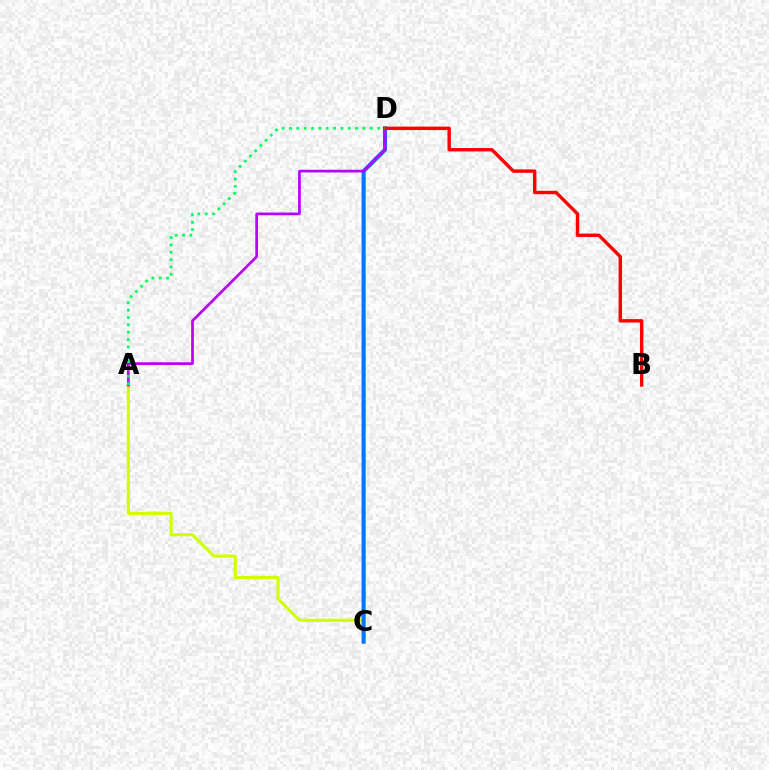{('A', 'C'): [{'color': '#d1ff00', 'line_style': 'solid', 'thickness': 2.23}], ('C', 'D'): [{'color': '#0074ff', 'line_style': 'solid', 'thickness': 2.94}], ('A', 'D'): [{'color': '#b900ff', 'line_style': 'solid', 'thickness': 1.95}, {'color': '#00ff5c', 'line_style': 'dotted', 'thickness': 2.0}], ('B', 'D'): [{'color': '#ff0000', 'line_style': 'solid', 'thickness': 2.45}]}